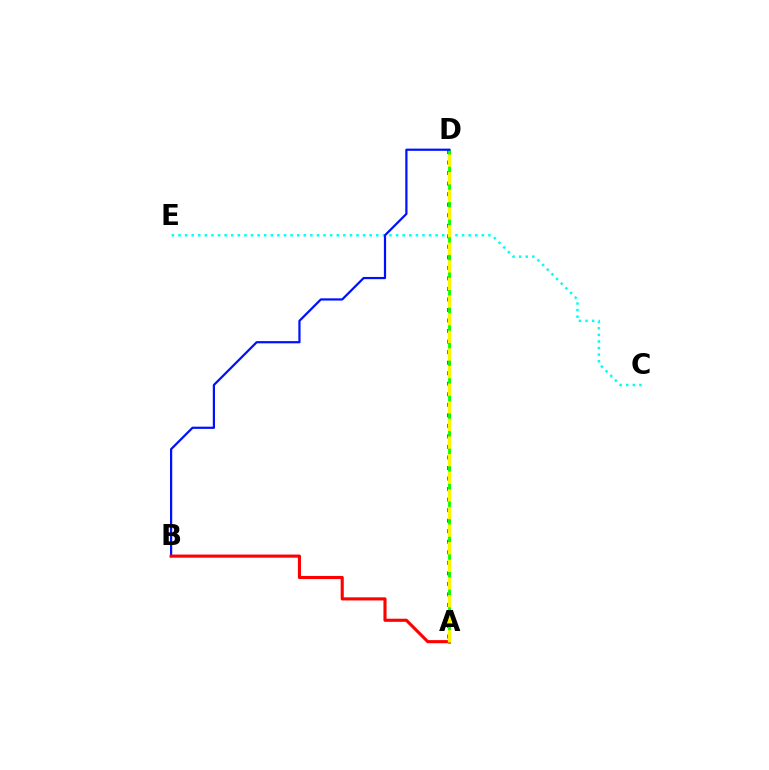{('A', 'D'): [{'color': '#ee00ff', 'line_style': 'dotted', 'thickness': 2.86}, {'color': '#08ff00', 'line_style': 'solid', 'thickness': 2.06}, {'color': '#fcf500', 'line_style': 'dashed', 'thickness': 2.39}], ('C', 'E'): [{'color': '#00fff6', 'line_style': 'dotted', 'thickness': 1.79}], ('B', 'D'): [{'color': '#0010ff', 'line_style': 'solid', 'thickness': 1.59}], ('A', 'B'): [{'color': '#ff0000', 'line_style': 'solid', 'thickness': 2.24}]}